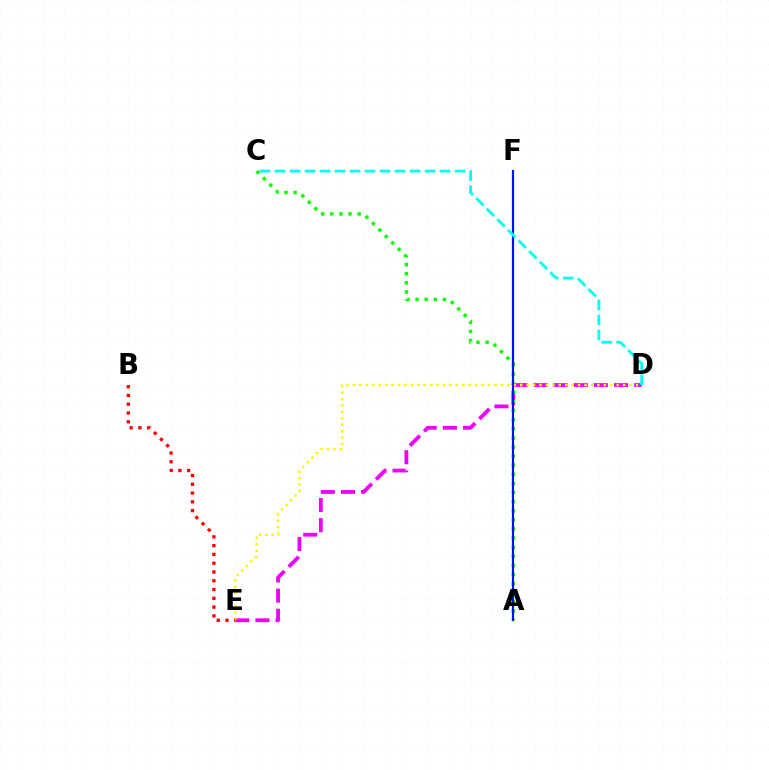{('D', 'E'): [{'color': '#ee00ff', 'line_style': 'dashed', 'thickness': 2.74}, {'color': '#fcf500', 'line_style': 'dotted', 'thickness': 1.75}], ('A', 'C'): [{'color': '#08ff00', 'line_style': 'dotted', 'thickness': 2.48}], ('B', 'E'): [{'color': '#ff0000', 'line_style': 'dotted', 'thickness': 2.39}], ('A', 'F'): [{'color': '#0010ff', 'line_style': 'solid', 'thickness': 1.58}], ('C', 'D'): [{'color': '#00fff6', 'line_style': 'dashed', 'thickness': 2.04}]}